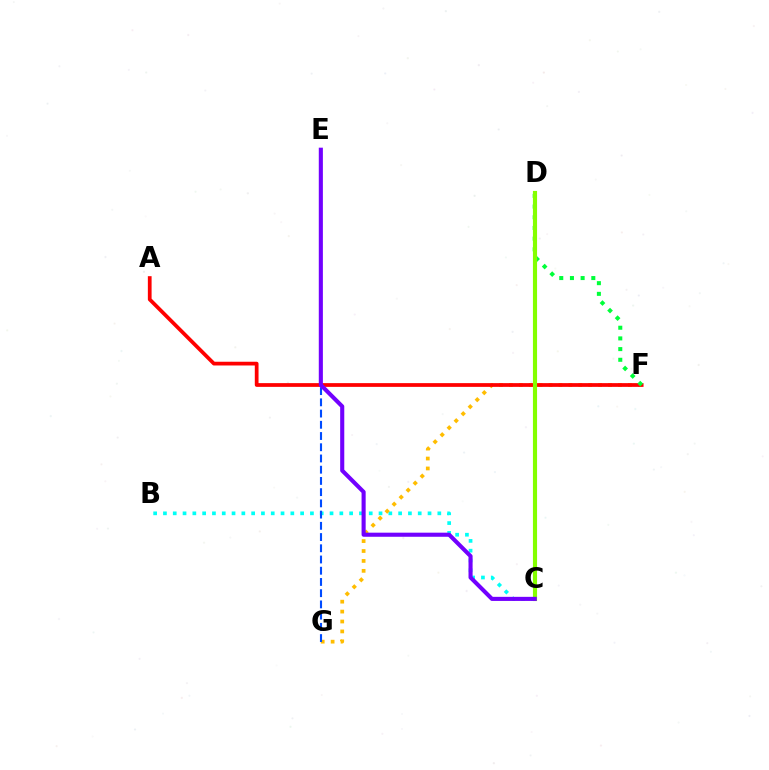{('B', 'C'): [{'color': '#00fff6', 'line_style': 'dotted', 'thickness': 2.66}], ('F', 'G'): [{'color': '#ffbd00', 'line_style': 'dotted', 'thickness': 2.7}], ('E', 'G'): [{'color': '#004bff', 'line_style': 'dashed', 'thickness': 1.53}], ('C', 'D'): [{'color': '#ff00cf', 'line_style': 'dashed', 'thickness': 2.82}, {'color': '#84ff00', 'line_style': 'solid', 'thickness': 2.97}], ('A', 'F'): [{'color': '#ff0000', 'line_style': 'solid', 'thickness': 2.69}], ('D', 'F'): [{'color': '#00ff39', 'line_style': 'dotted', 'thickness': 2.9}], ('C', 'E'): [{'color': '#7200ff', 'line_style': 'solid', 'thickness': 2.95}]}